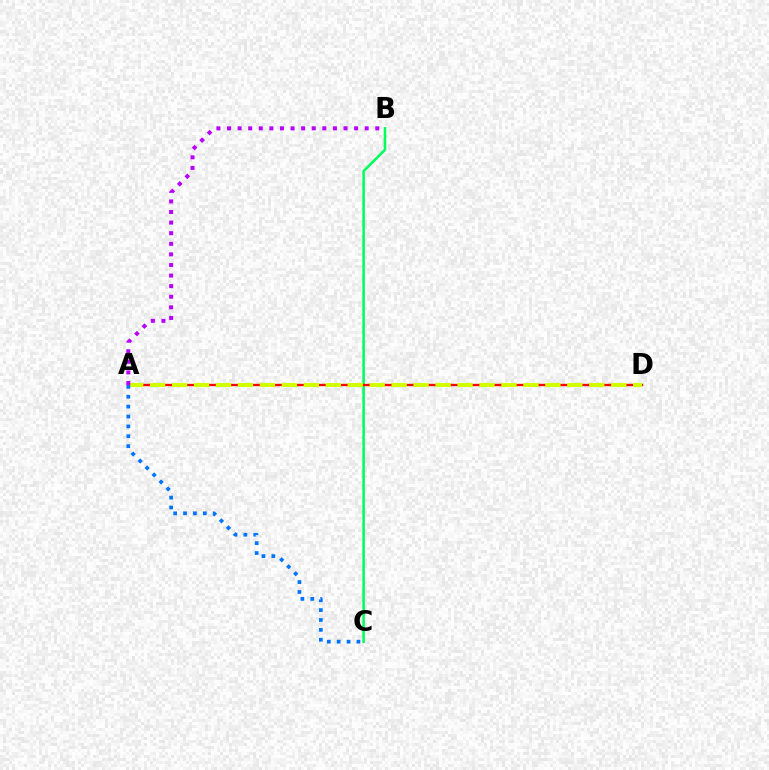{('B', 'C'): [{'color': '#00ff5c', 'line_style': 'solid', 'thickness': 1.84}], ('A', 'D'): [{'color': '#ff0000', 'line_style': 'solid', 'thickness': 1.68}, {'color': '#d1ff00', 'line_style': 'dashed', 'thickness': 2.98}], ('A', 'B'): [{'color': '#b900ff', 'line_style': 'dotted', 'thickness': 2.88}], ('A', 'C'): [{'color': '#0074ff', 'line_style': 'dotted', 'thickness': 2.68}]}